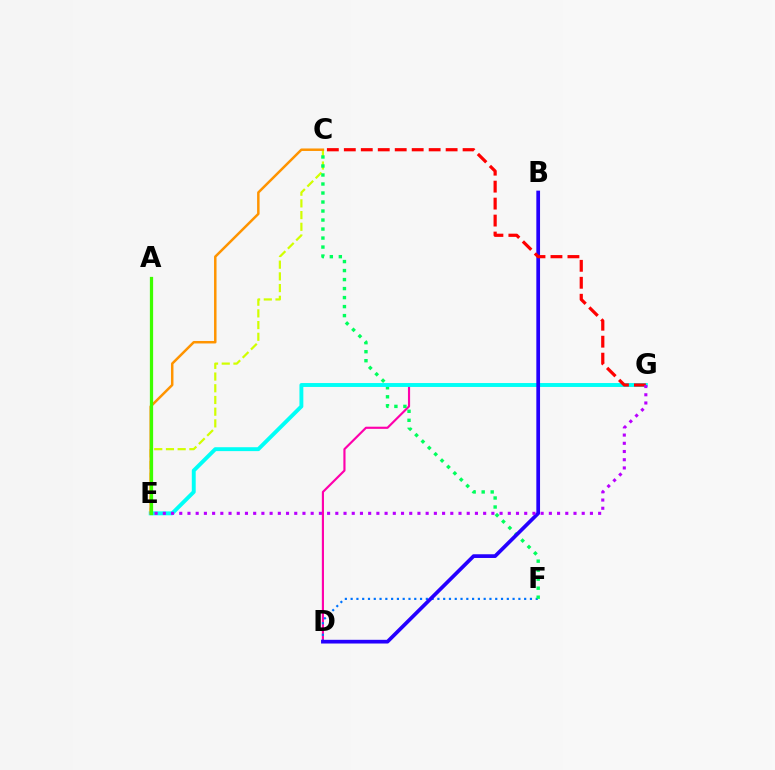{('D', 'G'): [{'color': '#ff00ac', 'line_style': 'solid', 'thickness': 1.55}], ('C', 'E'): [{'color': '#d1ff00', 'line_style': 'dashed', 'thickness': 1.59}, {'color': '#ff9400', 'line_style': 'solid', 'thickness': 1.79}], ('D', 'F'): [{'color': '#0074ff', 'line_style': 'dotted', 'thickness': 1.57}], ('C', 'F'): [{'color': '#00ff5c', 'line_style': 'dotted', 'thickness': 2.45}], ('E', 'G'): [{'color': '#00fff6', 'line_style': 'solid', 'thickness': 2.81}, {'color': '#b900ff', 'line_style': 'dotted', 'thickness': 2.23}], ('A', 'E'): [{'color': '#3dff00', 'line_style': 'solid', 'thickness': 2.34}], ('B', 'D'): [{'color': '#2500ff', 'line_style': 'solid', 'thickness': 2.67}], ('C', 'G'): [{'color': '#ff0000', 'line_style': 'dashed', 'thickness': 2.31}]}